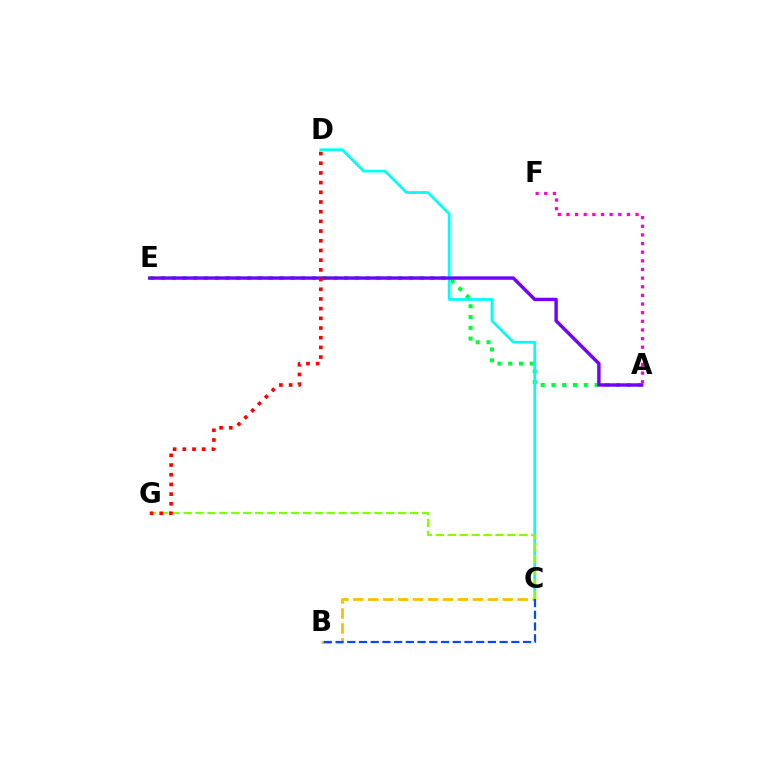{('A', 'F'): [{'color': '#ff00cf', 'line_style': 'dotted', 'thickness': 2.35}], ('B', 'C'): [{'color': '#ffbd00', 'line_style': 'dashed', 'thickness': 2.03}, {'color': '#004bff', 'line_style': 'dashed', 'thickness': 1.59}], ('A', 'E'): [{'color': '#00ff39', 'line_style': 'dotted', 'thickness': 2.93}, {'color': '#7200ff', 'line_style': 'solid', 'thickness': 2.46}], ('C', 'D'): [{'color': '#00fff6', 'line_style': 'solid', 'thickness': 1.98}], ('C', 'G'): [{'color': '#84ff00', 'line_style': 'dashed', 'thickness': 1.62}], ('D', 'G'): [{'color': '#ff0000', 'line_style': 'dotted', 'thickness': 2.63}]}